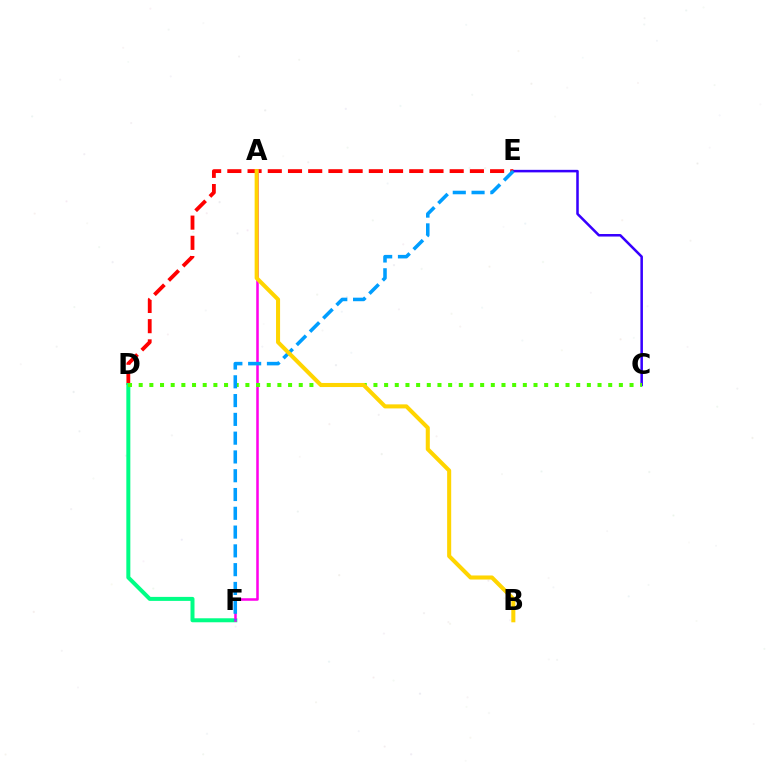{('C', 'E'): [{'color': '#3700ff', 'line_style': 'solid', 'thickness': 1.82}], ('D', 'E'): [{'color': '#ff0000', 'line_style': 'dashed', 'thickness': 2.75}], ('D', 'F'): [{'color': '#00ff86', 'line_style': 'solid', 'thickness': 2.88}], ('A', 'F'): [{'color': '#ff00ed', 'line_style': 'solid', 'thickness': 1.83}], ('C', 'D'): [{'color': '#4fff00', 'line_style': 'dotted', 'thickness': 2.9}], ('E', 'F'): [{'color': '#009eff', 'line_style': 'dashed', 'thickness': 2.55}], ('A', 'B'): [{'color': '#ffd500', 'line_style': 'solid', 'thickness': 2.92}]}